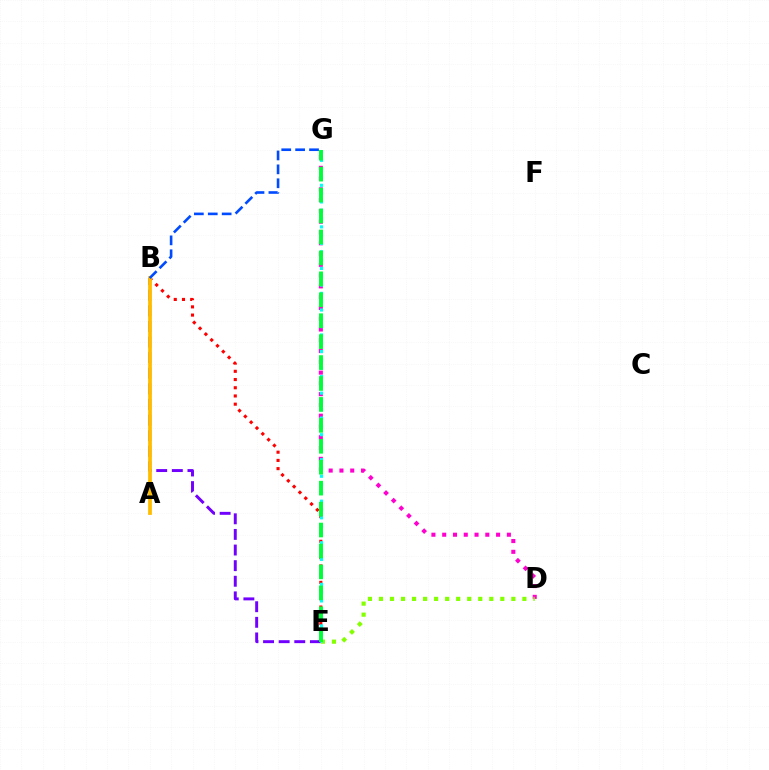{('B', 'E'): [{'color': '#ff0000', 'line_style': 'dotted', 'thickness': 2.23}, {'color': '#7200ff', 'line_style': 'dashed', 'thickness': 2.12}], ('D', 'G'): [{'color': '#ff00cf', 'line_style': 'dotted', 'thickness': 2.93}], ('A', 'B'): [{'color': '#ffbd00', 'line_style': 'solid', 'thickness': 2.71}], ('B', 'G'): [{'color': '#004bff', 'line_style': 'dashed', 'thickness': 1.89}], ('D', 'E'): [{'color': '#84ff00', 'line_style': 'dotted', 'thickness': 3.0}], ('E', 'G'): [{'color': '#00fff6', 'line_style': 'dotted', 'thickness': 2.26}, {'color': '#00ff39', 'line_style': 'dashed', 'thickness': 2.84}]}